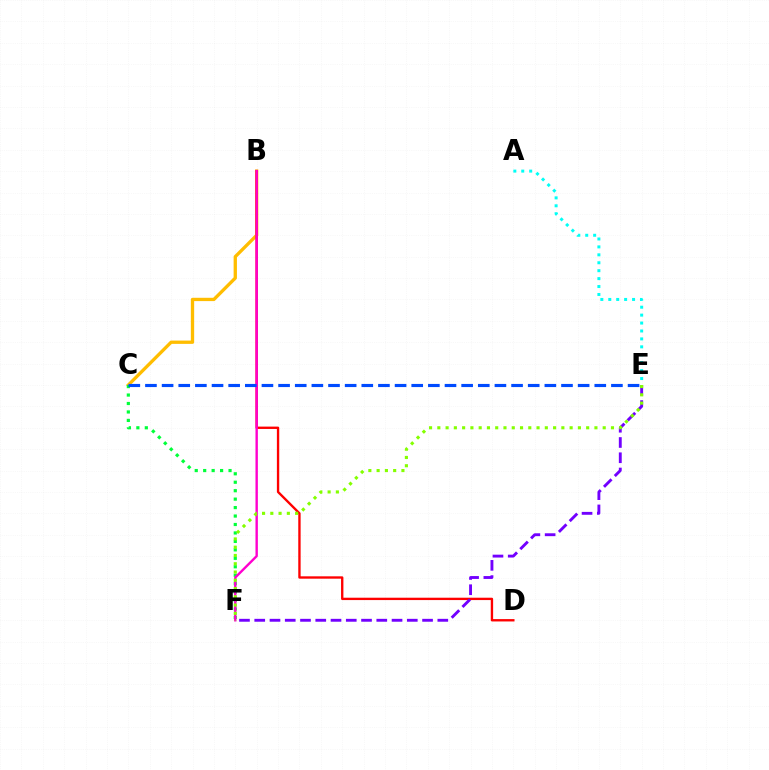{('B', 'C'): [{'color': '#ffbd00', 'line_style': 'solid', 'thickness': 2.39}], ('B', 'D'): [{'color': '#ff0000', 'line_style': 'solid', 'thickness': 1.7}], ('E', 'F'): [{'color': '#7200ff', 'line_style': 'dashed', 'thickness': 2.07}, {'color': '#84ff00', 'line_style': 'dotted', 'thickness': 2.25}], ('C', 'F'): [{'color': '#00ff39', 'line_style': 'dotted', 'thickness': 2.3}], ('B', 'F'): [{'color': '#ff00cf', 'line_style': 'solid', 'thickness': 1.72}], ('C', 'E'): [{'color': '#004bff', 'line_style': 'dashed', 'thickness': 2.26}], ('A', 'E'): [{'color': '#00fff6', 'line_style': 'dotted', 'thickness': 2.15}]}